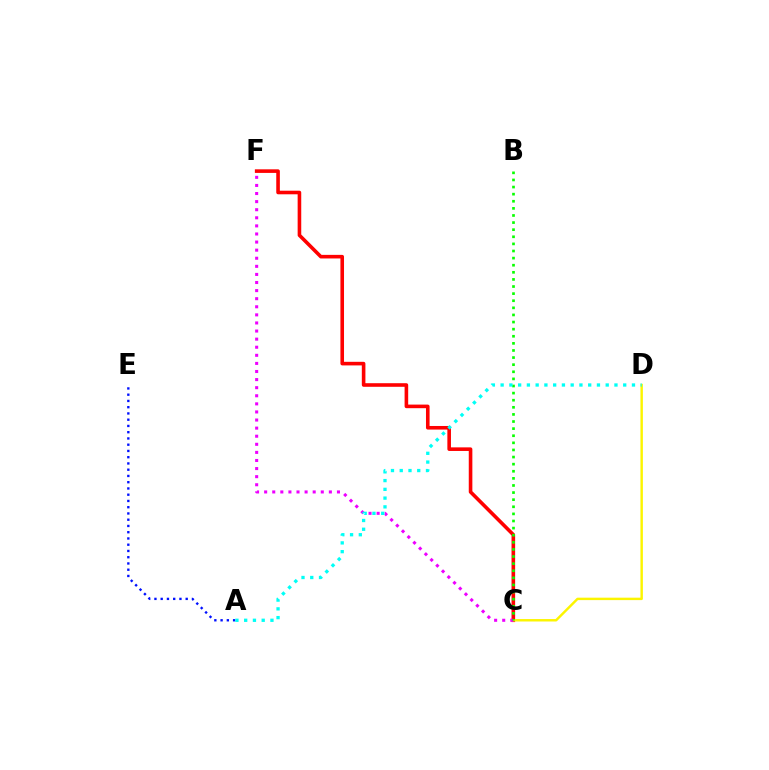{('C', 'F'): [{'color': '#ff0000', 'line_style': 'solid', 'thickness': 2.59}, {'color': '#ee00ff', 'line_style': 'dotted', 'thickness': 2.2}], ('C', 'D'): [{'color': '#fcf500', 'line_style': 'solid', 'thickness': 1.75}], ('A', 'E'): [{'color': '#0010ff', 'line_style': 'dotted', 'thickness': 1.7}], ('B', 'C'): [{'color': '#08ff00', 'line_style': 'dotted', 'thickness': 1.93}], ('A', 'D'): [{'color': '#00fff6', 'line_style': 'dotted', 'thickness': 2.38}]}